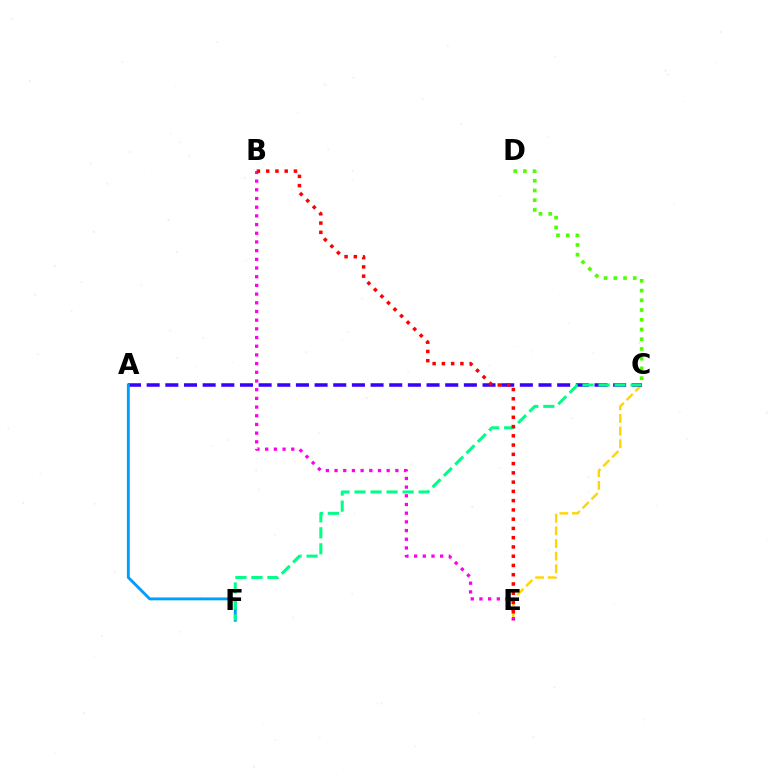{('C', 'E'): [{'color': '#ffd500', 'line_style': 'dashed', 'thickness': 1.72}], ('C', 'D'): [{'color': '#4fff00', 'line_style': 'dotted', 'thickness': 2.64}], ('A', 'C'): [{'color': '#3700ff', 'line_style': 'dashed', 'thickness': 2.53}], ('B', 'E'): [{'color': '#ff00ed', 'line_style': 'dotted', 'thickness': 2.36}, {'color': '#ff0000', 'line_style': 'dotted', 'thickness': 2.52}], ('A', 'F'): [{'color': '#009eff', 'line_style': 'solid', 'thickness': 2.08}], ('C', 'F'): [{'color': '#00ff86', 'line_style': 'dashed', 'thickness': 2.18}]}